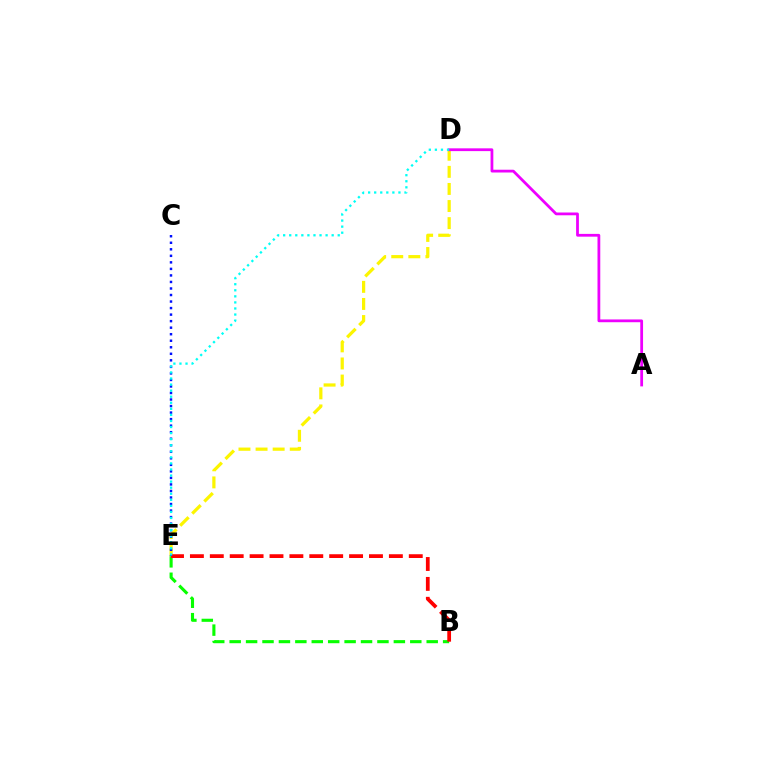{('B', 'E'): [{'color': '#08ff00', 'line_style': 'dashed', 'thickness': 2.23}, {'color': '#ff0000', 'line_style': 'dashed', 'thickness': 2.7}], ('D', 'E'): [{'color': '#fcf500', 'line_style': 'dashed', 'thickness': 2.32}, {'color': '#00fff6', 'line_style': 'dotted', 'thickness': 1.65}], ('A', 'D'): [{'color': '#ee00ff', 'line_style': 'solid', 'thickness': 2.0}], ('C', 'E'): [{'color': '#0010ff', 'line_style': 'dotted', 'thickness': 1.77}]}